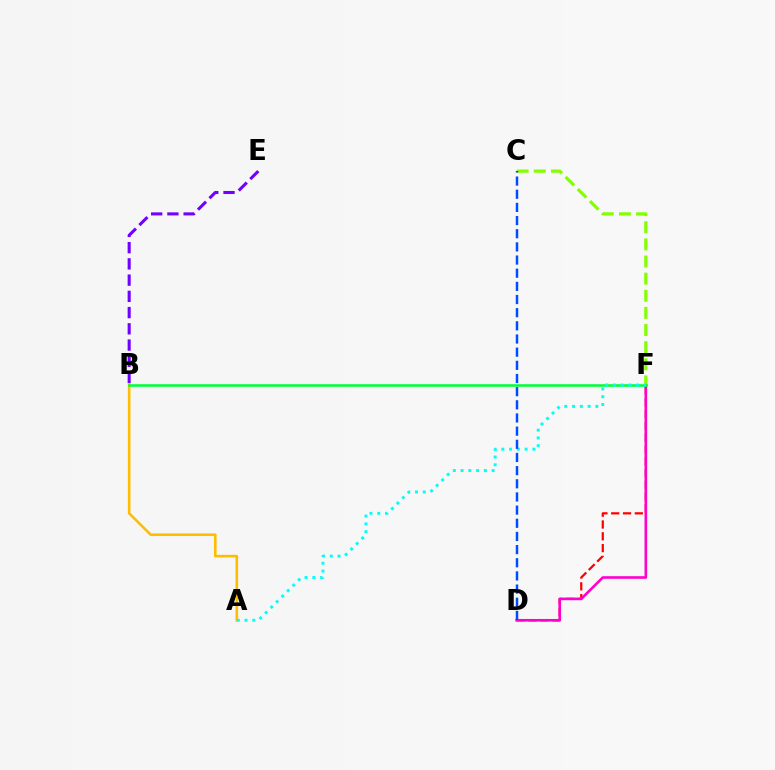{('A', 'B'): [{'color': '#ffbd00', 'line_style': 'solid', 'thickness': 1.87}], ('D', 'F'): [{'color': '#ff0000', 'line_style': 'dashed', 'thickness': 1.6}, {'color': '#ff00cf', 'line_style': 'solid', 'thickness': 1.89}], ('C', 'F'): [{'color': '#84ff00', 'line_style': 'dashed', 'thickness': 2.33}], ('B', 'F'): [{'color': '#00ff39', 'line_style': 'solid', 'thickness': 1.85}], ('B', 'E'): [{'color': '#7200ff', 'line_style': 'dashed', 'thickness': 2.21}], ('A', 'F'): [{'color': '#00fff6', 'line_style': 'dotted', 'thickness': 2.11}], ('C', 'D'): [{'color': '#004bff', 'line_style': 'dashed', 'thickness': 1.79}]}